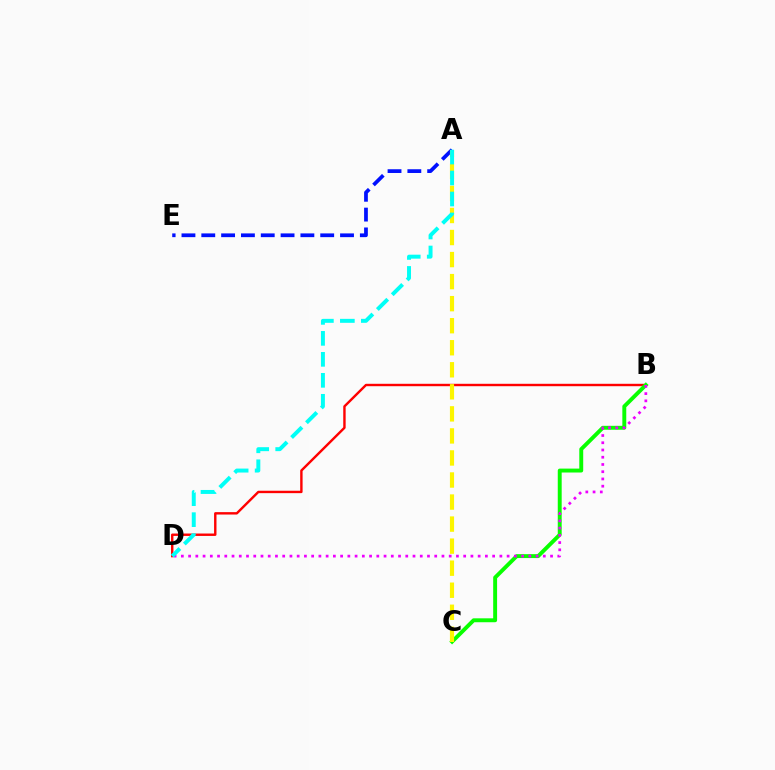{('B', 'D'): [{'color': '#ff0000', 'line_style': 'solid', 'thickness': 1.73}, {'color': '#ee00ff', 'line_style': 'dotted', 'thickness': 1.97}], ('B', 'C'): [{'color': '#08ff00', 'line_style': 'solid', 'thickness': 2.82}], ('A', 'E'): [{'color': '#0010ff', 'line_style': 'dashed', 'thickness': 2.69}], ('A', 'C'): [{'color': '#fcf500', 'line_style': 'dashed', 'thickness': 2.99}], ('A', 'D'): [{'color': '#00fff6', 'line_style': 'dashed', 'thickness': 2.85}]}